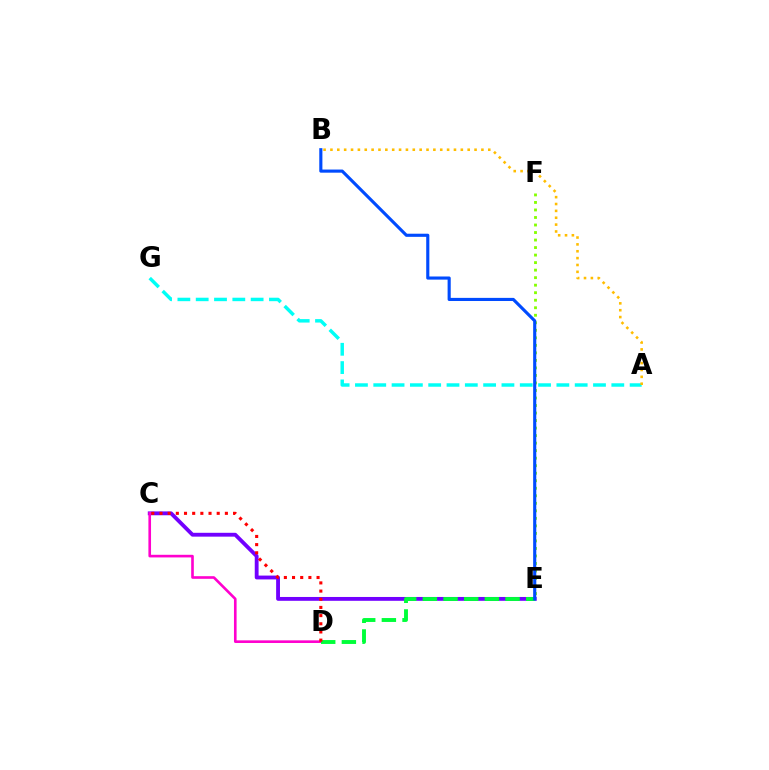{('C', 'E'): [{'color': '#7200ff', 'line_style': 'solid', 'thickness': 2.77}], ('A', 'G'): [{'color': '#00fff6', 'line_style': 'dashed', 'thickness': 2.49}], ('C', 'D'): [{'color': '#ff00cf', 'line_style': 'solid', 'thickness': 1.89}, {'color': '#ff0000', 'line_style': 'dotted', 'thickness': 2.22}], ('E', 'F'): [{'color': '#84ff00', 'line_style': 'dotted', 'thickness': 2.04}], ('A', 'B'): [{'color': '#ffbd00', 'line_style': 'dotted', 'thickness': 1.86}], ('D', 'E'): [{'color': '#00ff39', 'line_style': 'dashed', 'thickness': 2.81}], ('B', 'E'): [{'color': '#004bff', 'line_style': 'solid', 'thickness': 2.25}]}